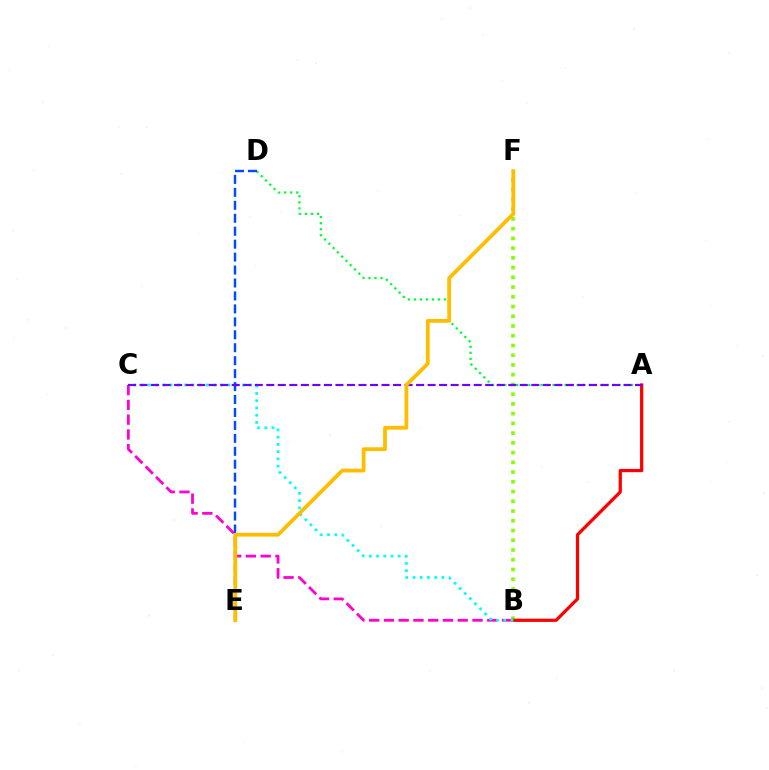{('B', 'F'): [{'color': '#84ff00', 'line_style': 'dotted', 'thickness': 2.65}], ('A', 'D'): [{'color': '#00ff39', 'line_style': 'dotted', 'thickness': 1.64}], ('A', 'B'): [{'color': '#ff0000', 'line_style': 'solid', 'thickness': 2.33}], ('B', 'C'): [{'color': '#ff00cf', 'line_style': 'dashed', 'thickness': 2.01}, {'color': '#00fff6', 'line_style': 'dotted', 'thickness': 1.96}], ('D', 'E'): [{'color': '#004bff', 'line_style': 'dashed', 'thickness': 1.76}], ('A', 'C'): [{'color': '#7200ff', 'line_style': 'dashed', 'thickness': 1.57}], ('E', 'F'): [{'color': '#ffbd00', 'line_style': 'solid', 'thickness': 2.73}]}